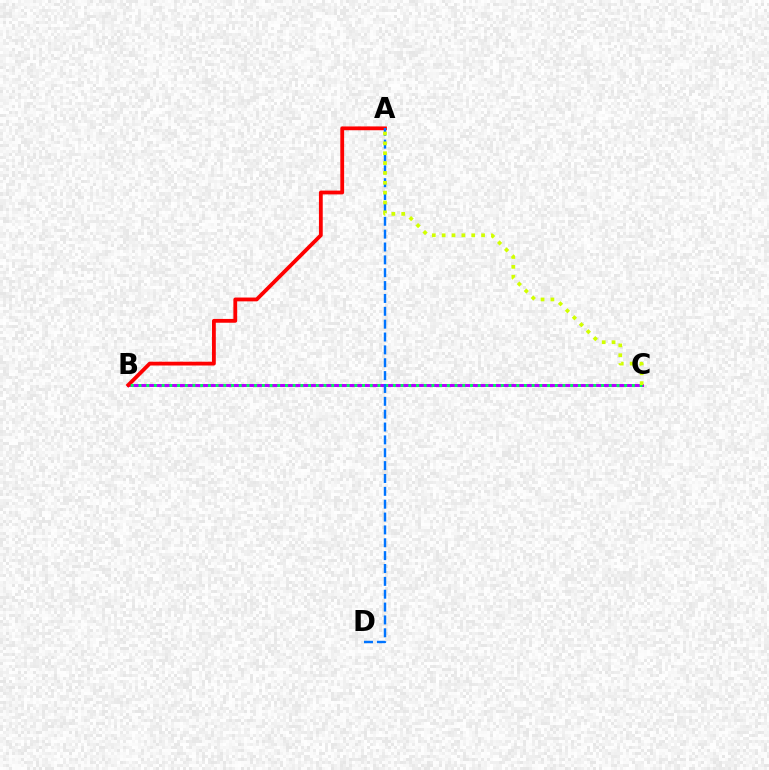{('B', 'C'): [{'color': '#b900ff', 'line_style': 'solid', 'thickness': 2.15}, {'color': '#00ff5c', 'line_style': 'dotted', 'thickness': 2.09}], ('A', 'B'): [{'color': '#ff0000', 'line_style': 'solid', 'thickness': 2.74}], ('A', 'D'): [{'color': '#0074ff', 'line_style': 'dashed', 'thickness': 1.75}], ('A', 'C'): [{'color': '#d1ff00', 'line_style': 'dotted', 'thickness': 2.68}]}